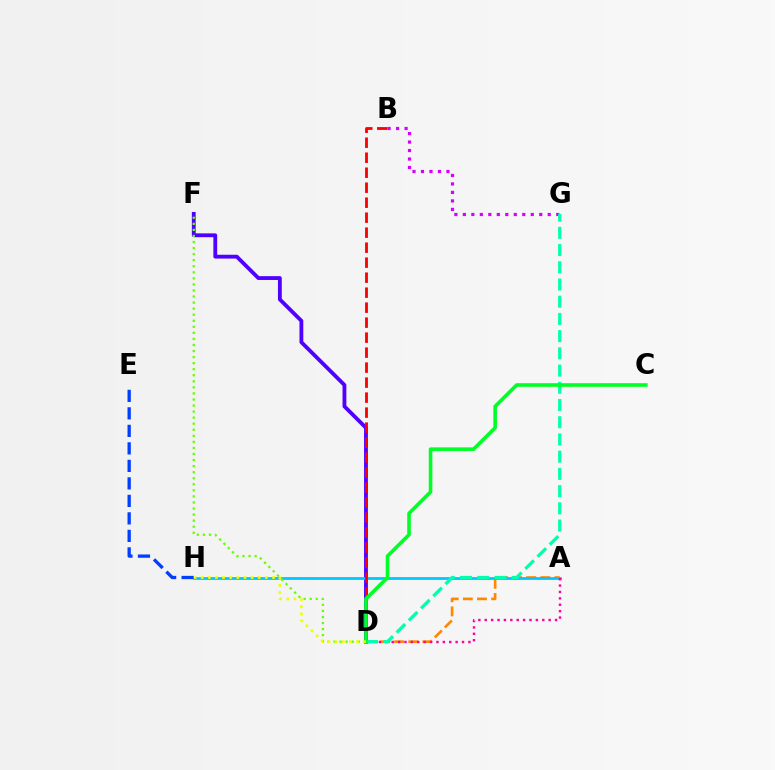{('B', 'G'): [{'color': '#d600ff', 'line_style': 'dotted', 'thickness': 2.31}], ('A', 'D'): [{'color': '#ff8800', 'line_style': 'dashed', 'thickness': 1.92}, {'color': '#ff00a0', 'line_style': 'dotted', 'thickness': 1.74}], ('D', 'F'): [{'color': '#4f00ff', 'line_style': 'solid', 'thickness': 2.75}, {'color': '#66ff00', 'line_style': 'dotted', 'thickness': 1.65}], ('A', 'H'): [{'color': '#00c7ff', 'line_style': 'solid', 'thickness': 2.0}], ('E', 'H'): [{'color': '#003fff', 'line_style': 'dashed', 'thickness': 2.38}], ('B', 'D'): [{'color': '#ff0000', 'line_style': 'dashed', 'thickness': 2.04}], ('D', 'G'): [{'color': '#00ffaf', 'line_style': 'dashed', 'thickness': 2.34}], ('C', 'D'): [{'color': '#00ff27', 'line_style': 'solid', 'thickness': 2.59}], ('D', 'H'): [{'color': '#eeff00', 'line_style': 'dotted', 'thickness': 1.94}]}